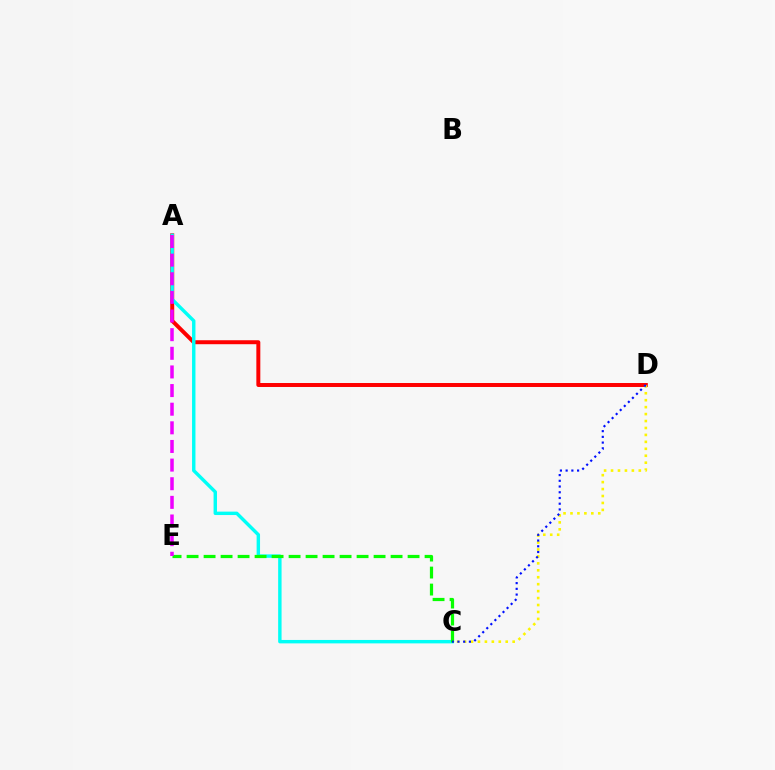{('A', 'D'): [{'color': '#ff0000', 'line_style': 'solid', 'thickness': 2.86}], ('C', 'D'): [{'color': '#fcf500', 'line_style': 'dotted', 'thickness': 1.89}, {'color': '#0010ff', 'line_style': 'dotted', 'thickness': 1.56}], ('A', 'C'): [{'color': '#00fff6', 'line_style': 'solid', 'thickness': 2.46}], ('C', 'E'): [{'color': '#08ff00', 'line_style': 'dashed', 'thickness': 2.31}], ('A', 'E'): [{'color': '#ee00ff', 'line_style': 'dashed', 'thickness': 2.53}]}